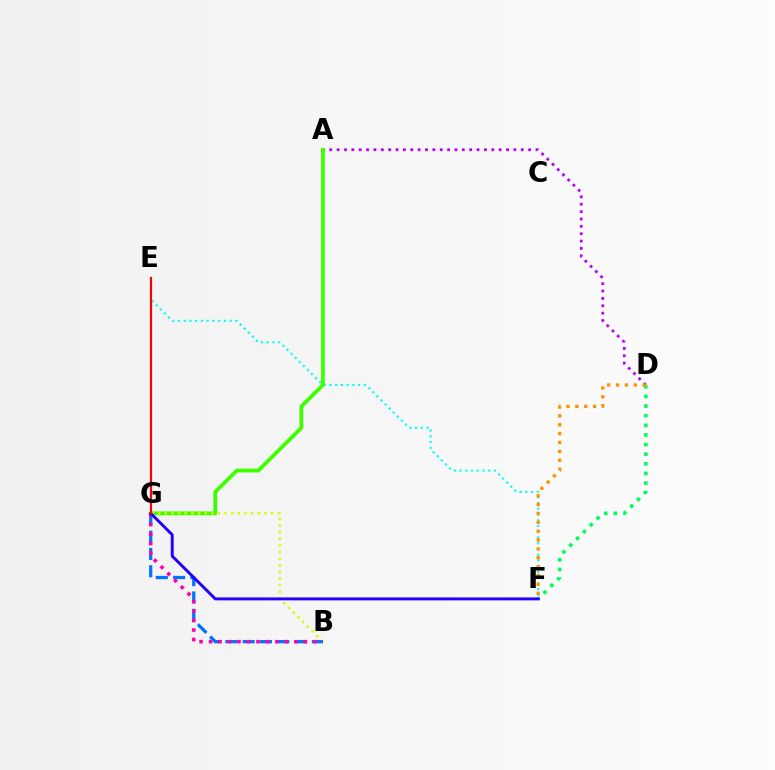{('E', 'F'): [{'color': '#00fff6', 'line_style': 'dotted', 'thickness': 1.56}], ('A', 'D'): [{'color': '#b900ff', 'line_style': 'dotted', 'thickness': 2.0}], ('A', 'G'): [{'color': '#3dff00', 'line_style': 'solid', 'thickness': 2.74}], ('B', 'G'): [{'color': '#d1ff00', 'line_style': 'dotted', 'thickness': 1.8}, {'color': '#0074ff', 'line_style': 'dashed', 'thickness': 2.35}, {'color': '#ff00ac', 'line_style': 'dotted', 'thickness': 2.58}], ('D', 'F'): [{'color': '#00ff5c', 'line_style': 'dotted', 'thickness': 2.62}, {'color': '#ff9400', 'line_style': 'dotted', 'thickness': 2.41}], ('F', 'G'): [{'color': '#2500ff', 'line_style': 'solid', 'thickness': 2.11}], ('E', 'G'): [{'color': '#ff0000', 'line_style': 'solid', 'thickness': 1.58}]}